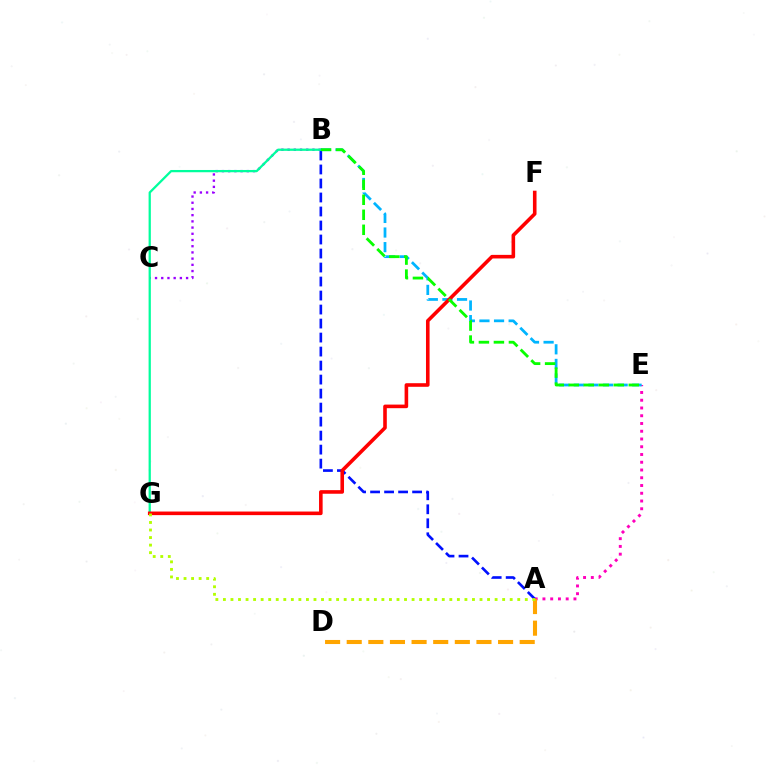{('A', 'E'): [{'color': '#ff00bd', 'line_style': 'dotted', 'thickness': 2.11}], ('B', 'C'): [{'color': '#9b00ff', 'line_style': 'dotted', 'thickness': 1.69}], ('A', 'B'): [{'color': '#0010ff', 'line_style': 'dashed', 'thickness': 1.9}], ('A', 'D'): [{'color': '#ffa500', 'line_style': 'dashed', 'thickness': 2.94}], ('B', 'G'): [{'color': '#00ff9d', 'line_style': 'solid', 'thickness': 1.63}], ('B', 'E'): [{'color': '#00b5ff', 'line_style': 'dashed', 'thickness': 1.98}, {'color': '#08ff00', 'line_style': 'dashed', 'thickness': 2.04}], ('F', 'G'): [{'color': '#ff0000', 'line_style': 'solid', 'thickness': 2.59}], ('A', 'G'): [{'color': '#b3ff00', 'line_style': 'dotted', 'thickness': 2.05}]}